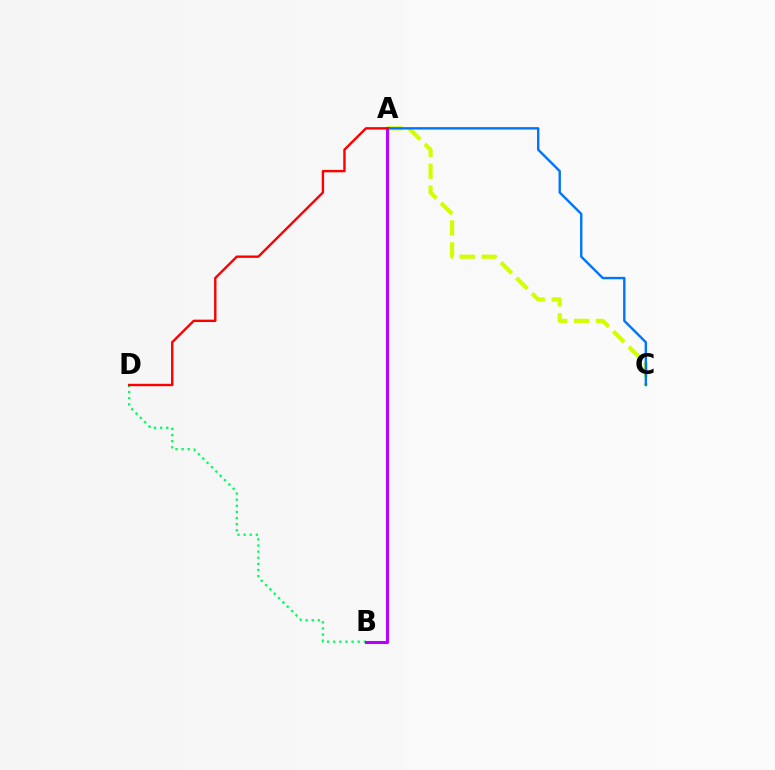{('B', 'D'): [{'color': '#00ff5c', 'line_style': 'dotted', 'thickness': 1.66}], ('A', 'C'): [{'color': '#d1ff00', 'line_style': 'dashed', 'thickness': 2.98}, {'color': '#0074ff', 'line_style': 'solid', 'thickness': 1.72}], ('A', 'B'): [{'color': '#b900ff', 'line_style': 'solid', 'thickness': 2.19}], ('A', 'D'): [{'color': '#ff0000', 'line_style': 'solid', 'thickness': 1.73}]}